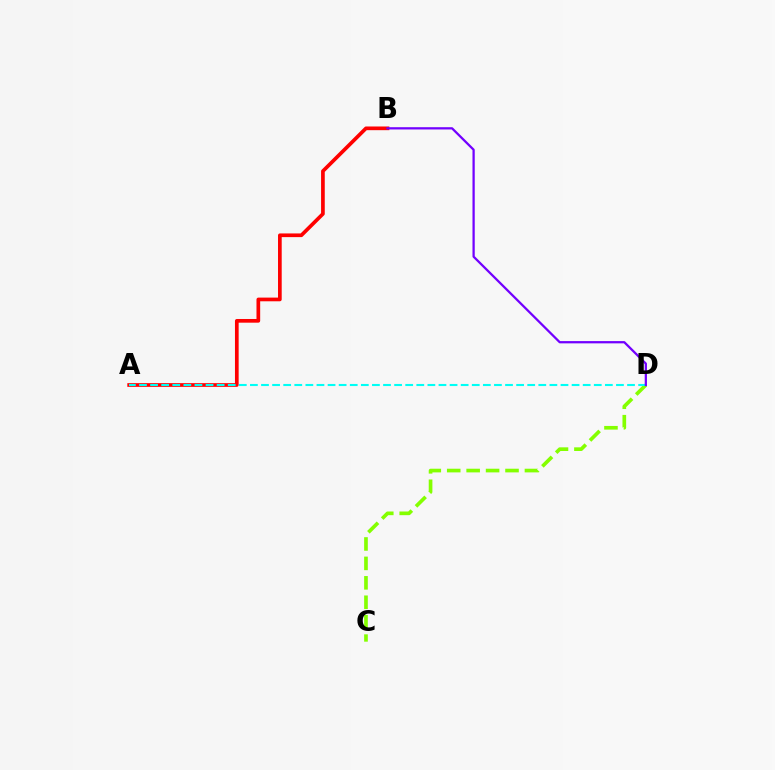{('C', 'D'): [{'color': '#84ff00', 'line_style': 'dashed', 'thickness': 2.64}], ('A', 'B'): [{'color': '#ff0000', 'line_style': 'solid', 'thickness': 2.66}], ('A', 'D'): [{'color': '#00fff6', 'line_style': 'dashed', 'thickness': 1.51}], ('B', 'D'): [{'color': '#7200ff', 'line_style': 'solid', 'thickness': 1.63}]}